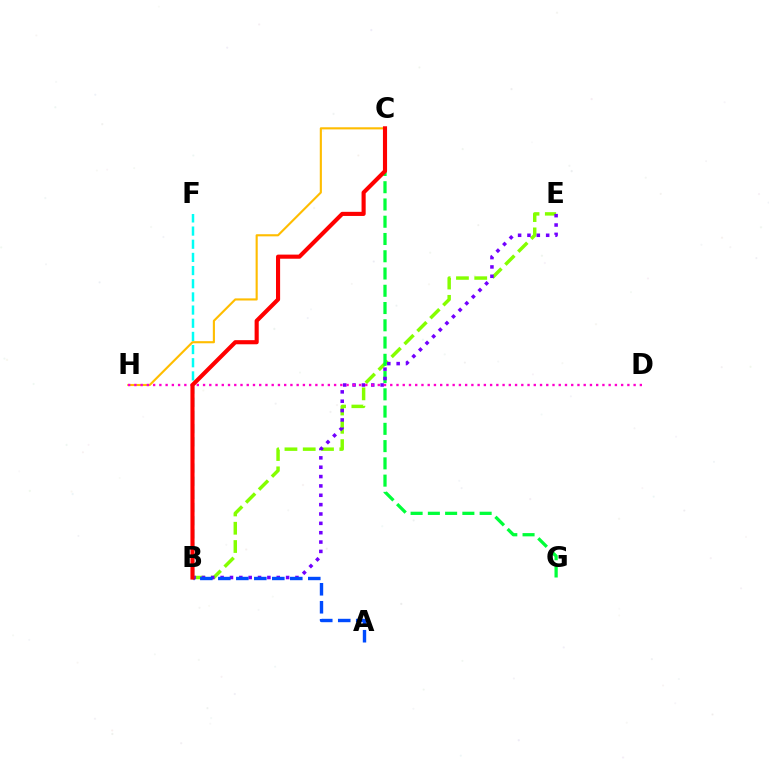{('B', 'E'): [{'color': '#84ff00', 'line_style': 'dashed', 'thickness': 2.48}, {'color': '#7200ff', 'line_style': 'dotted', 'thickness': 2.54}], ('C', 'H'): [{'color': '#ffbd00', 'line_style': 'solid', 'thickness': 1.53}], ('C', 'G'): [{'color': '#00ff39', 'line_style': 'dashed', 'thickness': 2.34}], ('D', 'H'): [{'color': '#ff00cf', 'line_style': 'dotted', 'thickness': 1.7}], ('A', 'B'): [{'color': '#004bff', 'line_style': 'dashed', 'thickness': 2.44}], ('B', 'F'): [{'color': '#00fff6', 'line_style': 'dashed', 'thickness': 1.79}], ('B', 'C'): [{'color': '#ff0000', 'line_style': 'solid', 'thickness': 2.97}]}